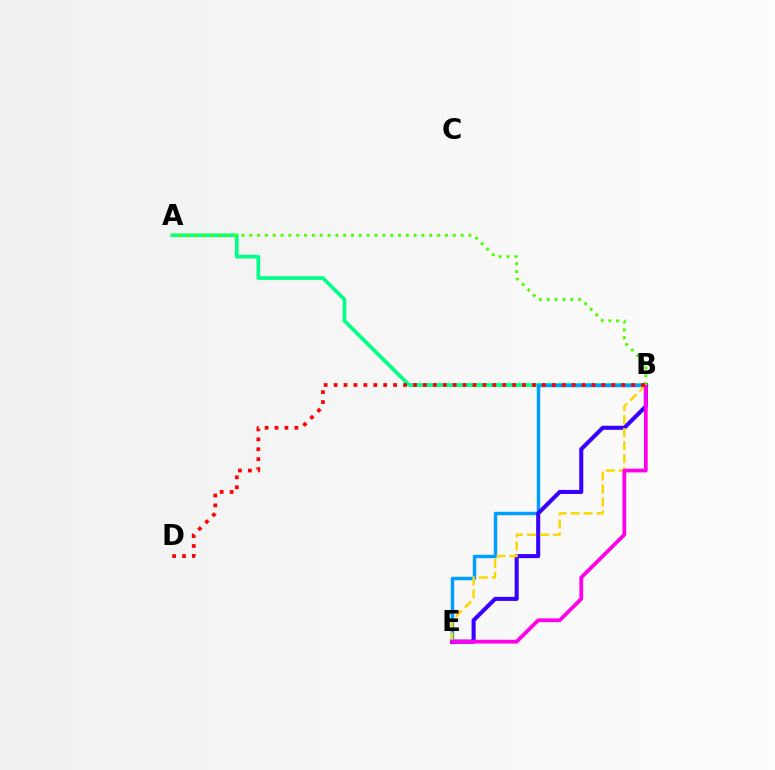{('A', 'B'): [{'color': '#00ff86', 'line_style': 'solid', 'thickness': 2.64}, {'color': '#4fff00', 'line_style': 'dotted', 'thickness': 2.13}], ('B', 'E'): [{'color': '#009eff', 'line_style': 'solid', 'thickness': 2.5}, {'color': '#3700ff', 'line_style': 'solid', 'thickness': 2.93}, {'color': '#ffd500', 'line_style': 'dashed', 'thickness': 1.77}, {'color': '#ff00ed', 'line_style': 'solid', 'thickness': 2.7}], ('B', 'D'): [{'color': '#ff0000', 'line_style': 'dotted', 'thickness': 2.69}]}